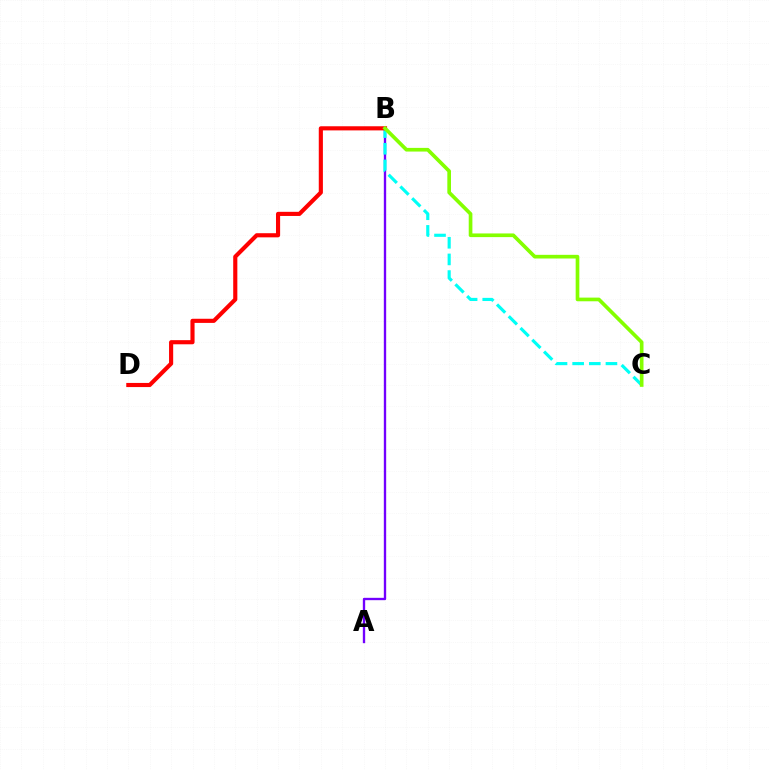{('A', 'B'): [{'color': '#7200ff', 'line_style': 'solid', 'thickness': 1.69}], ('B', 'C'): [{'color': '#00fff6', 'line_style': 'dashed', 'thickness': 2.26}, {'color': '#84ff00', 'line_style': 'solid', 'thickness': 2.64}], ('B', 'D'): [{'color': '#ff0000', 'line_style': 'solid', 'thickness': 2.98}]}